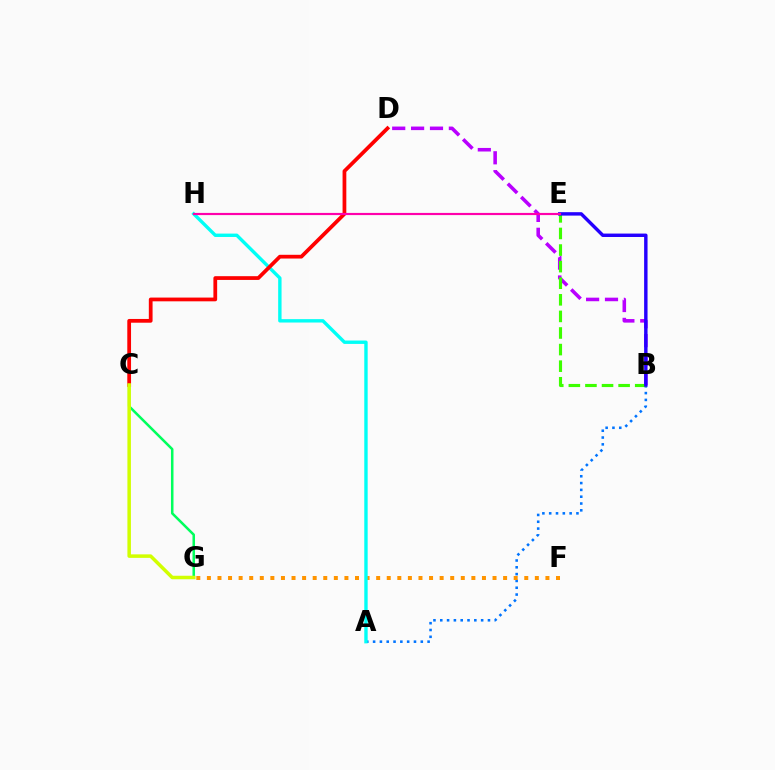{('A', 'B'): [{'color': '#0074ff', 'line_style': 'dotted', 'thickness': 1.85}], ('F', 'G'): [{'color': '#ff9400', 'line_style': 'dotted', 'thickness': 2.87}], ('B', 'D'): [{'color': '#b900ff', 'line_style': 'dashed', 'thickness': 2.57}], ('C', 'G'): [{'color': '#00ff5c', 'line_style': 'solid', 'thickness': 1.82}, {'color': '#d1ff00', 'line_style': 'solid', 'thickness': 2.53}], ('A', 'H'): [{'color': '#00fff6', 'line_style': 'solid', 'thickness': 2.44}], ('C', 'D'): [{'color': '#ff0000', 'line_style': 'solid', 'thickness': 2.7}], ('B', 'E'): [{'color': '#3dff00', 'line_style': 'dashed', 'thickness': 2.25}, {'color': '#2500ff', 'line_style': 'solid', 'thickness': 2.46}], ('E', 'H'): [{'color': '#ff00ac', 'line_style': 'solid', 'thickness': 1.56}]}